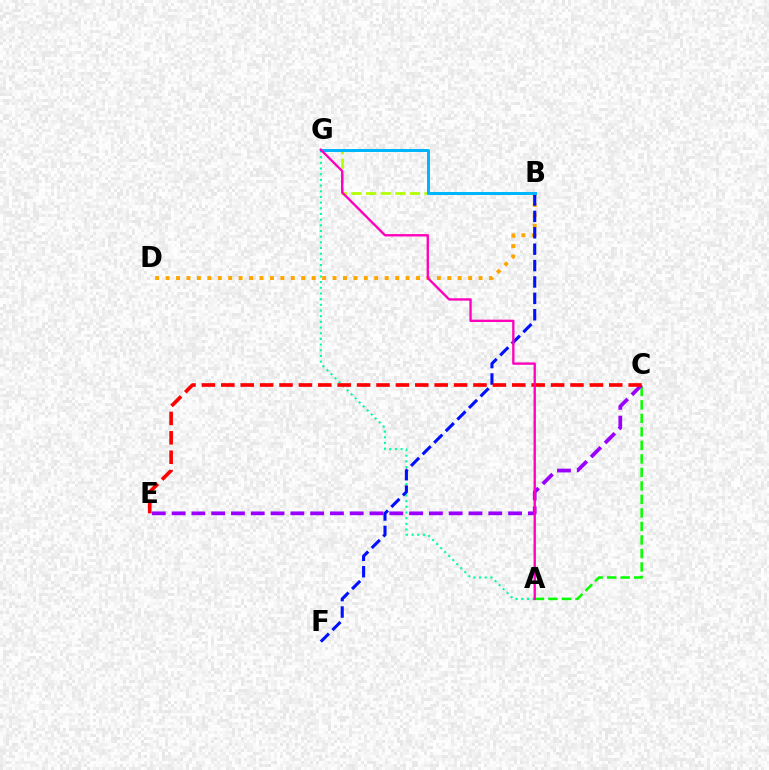{('B', 'D'): [{'color': '#ffa500', 'line_style': 'dotted', 'thickness': 2.83}], ('A', 'G'): [{'color': '#00ff9d', 'line_style': 'dotted', 'thickness': 1.54}, {'color': '#ff00bd', 'line_style': 'solid', 'thickness': 1.69}], ('B', 'F'): [{'color': '#0010ff', 'line_style': 'dashed', 'thickness': 2.23}], ('A', 'C'): [{'color': '#08ff00', 'line_style': 'dashed', 'thickness': 1.84}], ('C', 'E'): [{'color': '#9b00ff', 'line_style': 'dashed', 'thickness': 2.69}, {'color': '#ff0000', 'line_style': 'dashed', 'thickness': 2.64}], ('B', 'G'): [{'color': '#b3ff00', 'line_style': 'dashed', 'thickness': 1.98}, {'color': '#00b5ff', 'line_style': 'solid', 'thickness': 2.16}]}